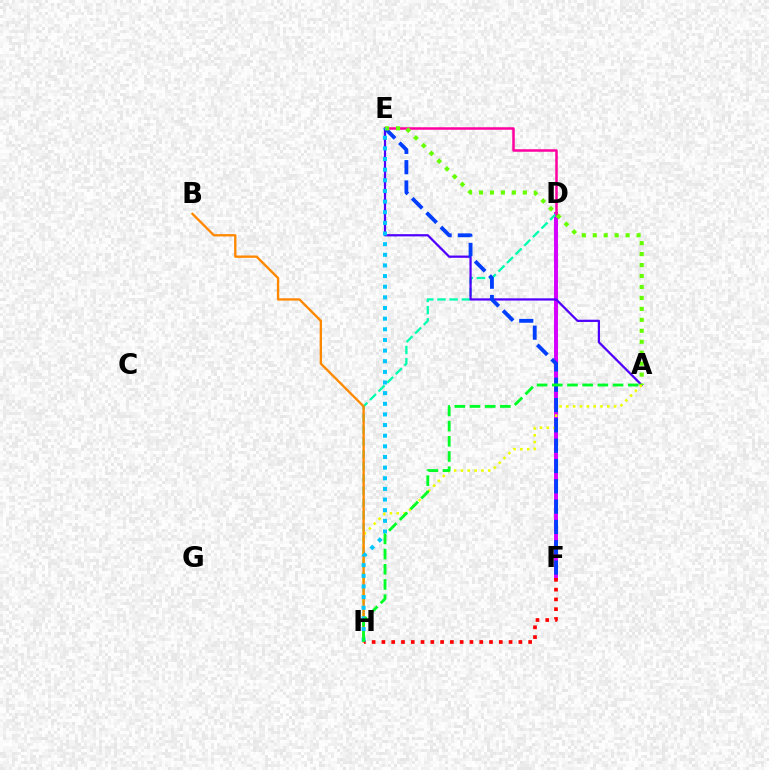{('D', 'F'): [{'color': '#d600ff', 'line_style': 'solid', 'thickness': 2.85}], ('D', 'H'): [{'color': '#00ffaf', 'line_style': 'dashed', 'thickness': 1.65}], ('A', 'E'): [{'color': '#4f00ff', 'line_style': 'solid', 'thickness': 1.61}, {'color': '#66ff00', 'line_style': 'dotted', 'thickness': 2.98}], ('D', 'E'): [{'color': '#ff00a0', 'line_style': 'solid', 'thickness': 1.81}], ('A', 'H'): [{'color': '#eeff00', 'line_style': 'dotted', 'thickness': 1.85}, {'color': '#00ff27', 'line_style': 'dashed', 'thickness': 2.06}], ('B', 'H'): [{'color': '#ff8800', 'line_style': 'solid', 'thickness': 1.69}], ('E', 'F'): [{'color': '#003fff', 'line_style': 'dashed', 'thickness': 2.76}], ('F', 'H'): [{'color': '#ff0000', 'line_style': 'dotted', 'thickness': 2.66}], ('E', 'H'): [{'color': '#00c7ff', 'line_style': 'dotted', 'thickness': 2.89}]}